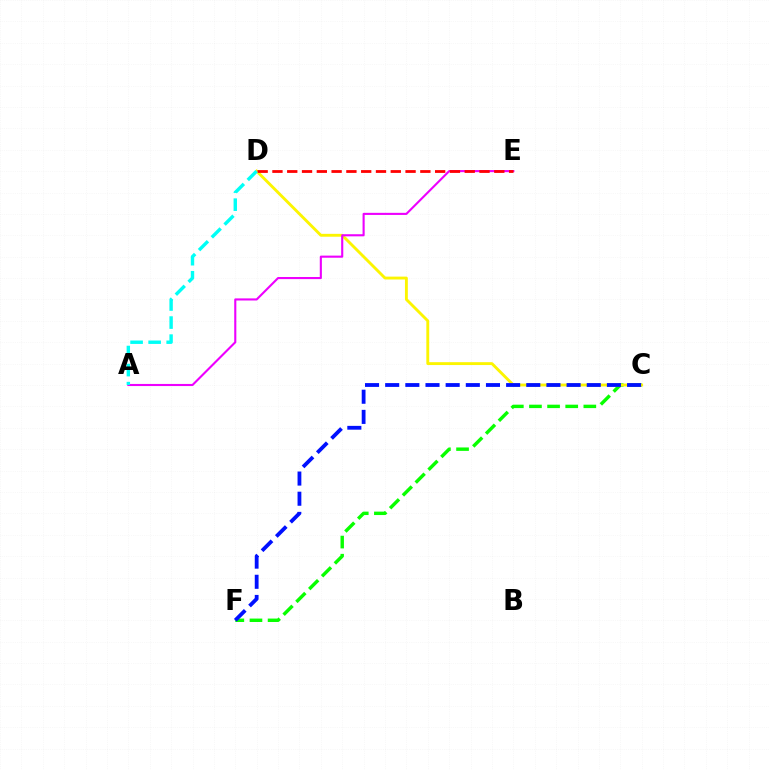{('C', 'F'): [{'color': '#08ff00', 'line_style': 'dashed', 'thickness': 2.46}, {'color': '#0010ff', 'line_style': 'dashed', 'thickness': 2.74}], ('C', 'D'): [{'color': '#fcf500', 'line_style': 'solid', 'thickness': 2.07}], ('A', 'E'): [{'color': '#ee00ff', 'line_style': 'solid', 'thickness': 1.52}], ('D', 'E'): [{'color': '#ff0000', 'line_style': 'dashed', 'thickness': 2.01}], ('A', 'D'): [{'color': '#00fff6', 'line_style': 'dashed', 'thickness': 2.45}]}